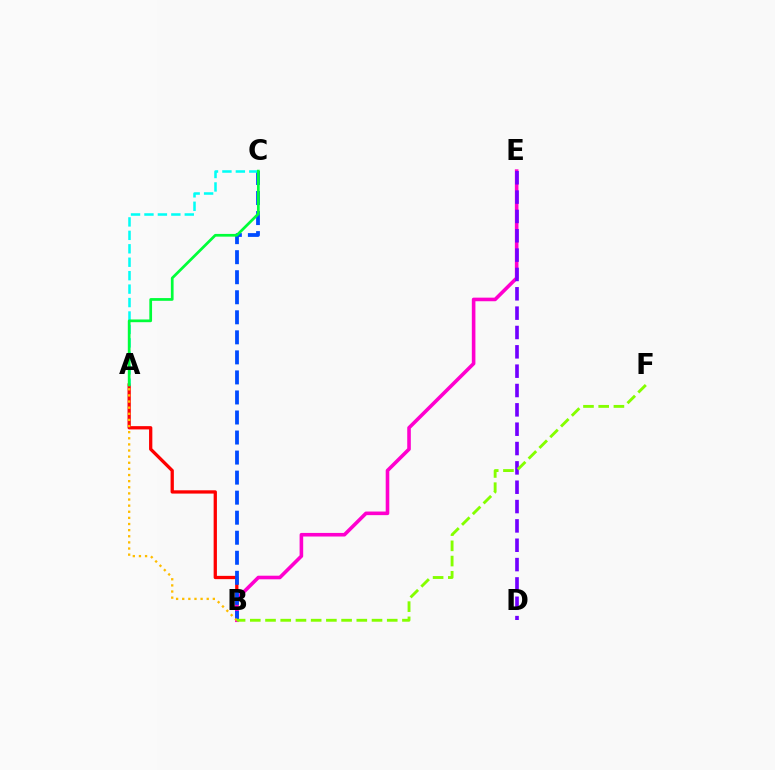{('A', 'B'): [{'color': '#ff0000', 'line_style': 'solid', 'thickness': 2.37}, {'color': '#ffbd00', 'line_style': 'dotted', 'thickness': 1.66}], ('B', 'E'): [{'color': '#ff00cf', 'line_style': 'solid', 'thickness': 2.59}], ('D', 'E'): [{'color': '#7200ff', 'line_style': 'dashed', 'thickness': 2.63}], ('B', 'C'): [{'color': '#004bff', 'line_style': 'dashed', 'thickness': 2.72}], ('B', 'F'): [{'color': '#84ff00', 'line_style': 'dashed', 'thickness': 2.07}], ('A', 'C'): [{'color': '#00fff6', 'line_style': 'dashed', 'thickness': 1.83}, {'color': '#00ff39', 'line_style': 'solid', 'thickness': 1.96}]}